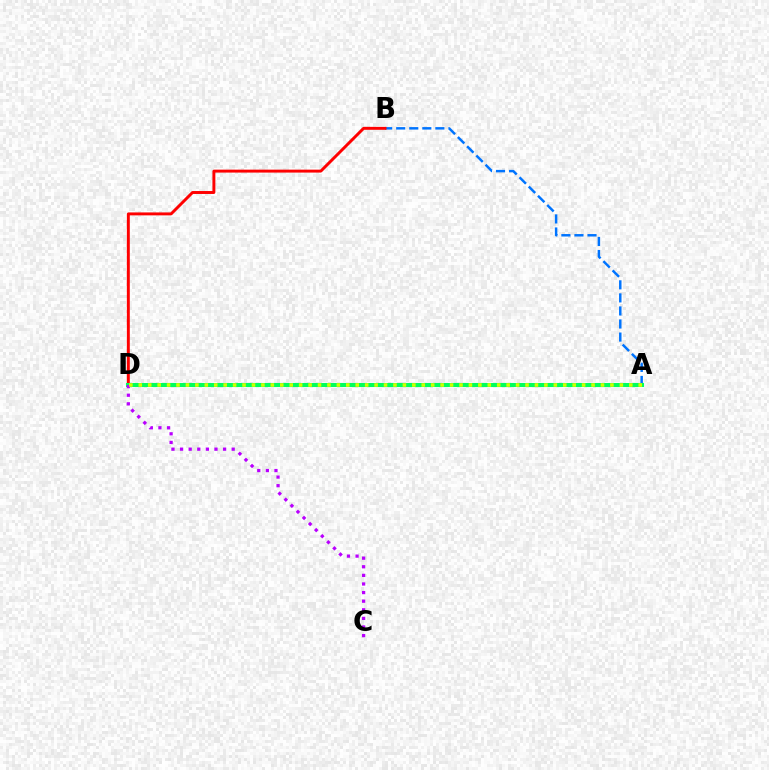{('A', 'B'): [{'color': '#0074ff', 'line_style': 'dashed', 'thickness': 1.77}], ('B', 'D'): [{'color': '#ff0000', 'line_style': 'solid', 'thickness': 2.11}], ('A', 'D'): [{'color': '#00ff5c', 'line_style': 'solid', 'thickness': 2.93}, {'color': '#d1ff00', 'line_style': 'dotted', 'thickness': 2.56}], ('C', 'D'): [{'color': '#b900ff', 'line_style': 'dotted', 'thickness': 2.34}]}